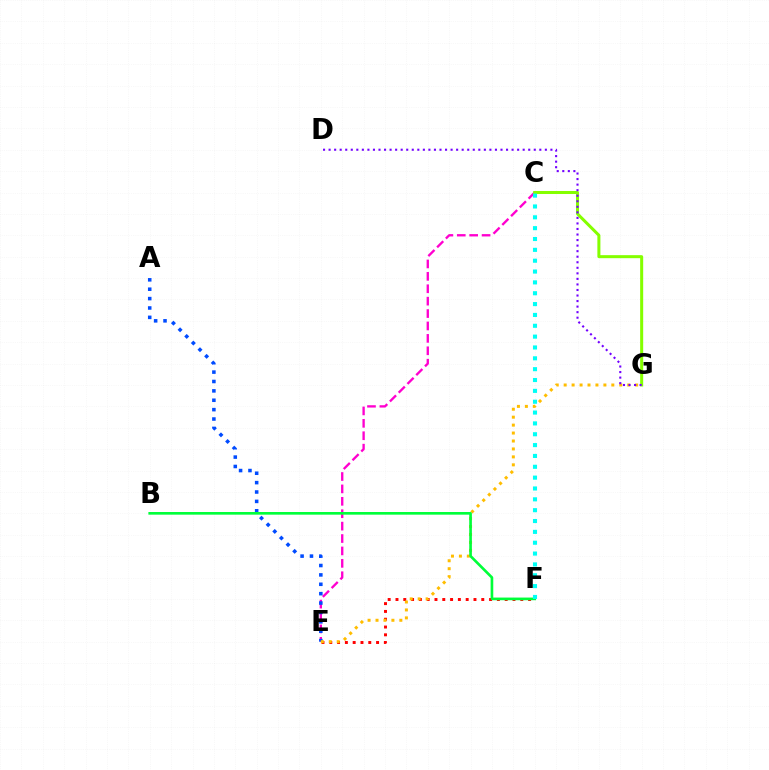{('C', 'E'): [{'color': '#ff00cf', 'line_style': 'dashed', 'thickness': 1.69}], ('C', 'G'): [{'color': '#84ff00', 'line_style': 'solid', 'thickness': 2.18}], ('E', 'F'): [{'color': '#ff0000', 'line_style': 'dotted', 'thickness': 2.12}], ('A', 'E'): [{'color': '#004bff', 'line_style': 'dotted', 'thickness': 2.55}], ('E', 'G'): [{'color': '#ffbd00', 'line_style': 'dotted', 'thickness': 2.16}], ('B', 'F'): [{'color': '#00ff39', 'line_style': 'solid', 'thickness': 1.91}], ('D', 'G'): [{'color': '#7200ff', 'line_style': 'dotted', 'thickness': 1.51}], ('C', 'F'): [{'color': '#00fff6', 'line_style': 'dotted', 'thickness': 2.95}]}